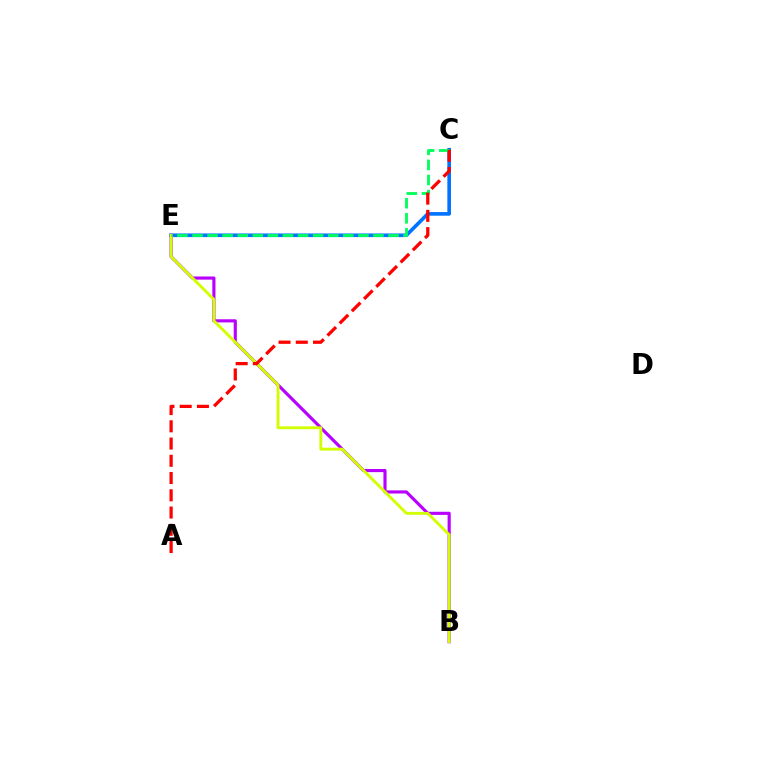{('C', 'E'): [{'color': '#0074ff', 'line_style': 'solid', 'thickness': 2.62}, {'color': '#00ff5c', 'line_style': 'dashed', 'thickness': 2.05}], ('B', 'E'): [{'color': '#b900ff', 'line_style': 'solid', 'thickness': 2.26}, {'color': '#d1ff00', 'line_style': 'solid', 'thickness': 2.06}], ('A', 'C'): [{'color': '#ff0000', 'line_style': 'dashed', 'thickness': 2.34}]}